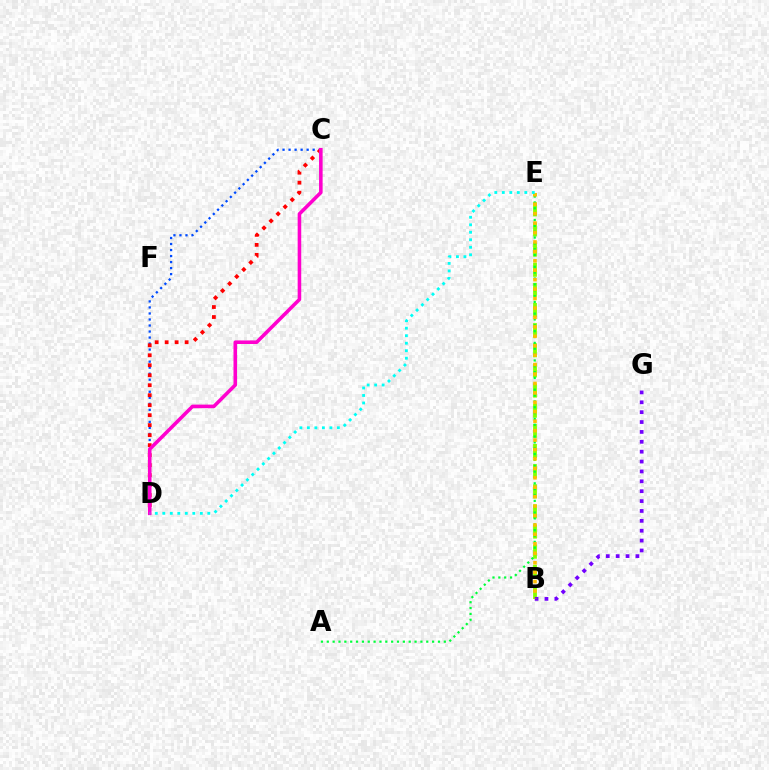{('B', 'E'): [{'color': '#84ff00', 'line_style': 'dashed', 'thickness': 2.74}, {'color': '#ffbd00', 'line_style': 'dotted', 'thickness': 2.56}], ('C', 'D'): [{'color': '#004bff', 'line_style': 'dotted', 'thickness': 1.64}, {'color': '#ff0000', 'line_style': 'dotted', 'thickness': 2.71}, {'color': '#ff00cf', 'line_style': 'solid', 'thickness': 2.57}], ('B', 'G'): [{'color': '#7200ff', 'line_style': 'dotted', 'thickness': 2.68}], ('A', 'E'): [{'color': '#00ff39', 'line_style': 'dotted', 'thickness': 1.59}], ('D', 'E'): [{'color': '#00fff6', 'line_style': 'dotted', 'thickness': 2.04}]}